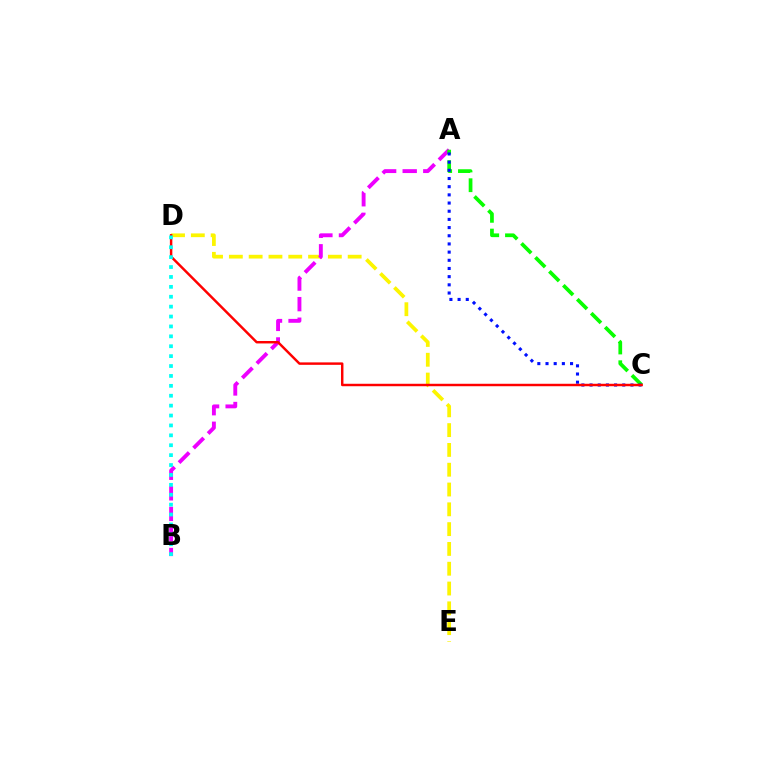{('D', 'E'): [{'color': '#fcf500', 'line_style': 'dashed', 'thickness': 2.69}], ('A', 'B'): [{'color': '#ee00ff', 'line_style': 'dashed', 'thickness': 2.79}], ('A', 'C'): [{'color': '#08ff00', 'line_style': 'dashed', 'thickness': 2.68}, {'color': '#0010ff', 'line_style': 'dotted', 'thickness': 2.22}], ('C', 'D'): [{'color': '#ff0000', 'line_style': 'solid', 'thickness': 1.76}], ('B', 'D'): [{'color': '#00fff6', 'line_style': 'dotted', 'thickness': 2.69}]}